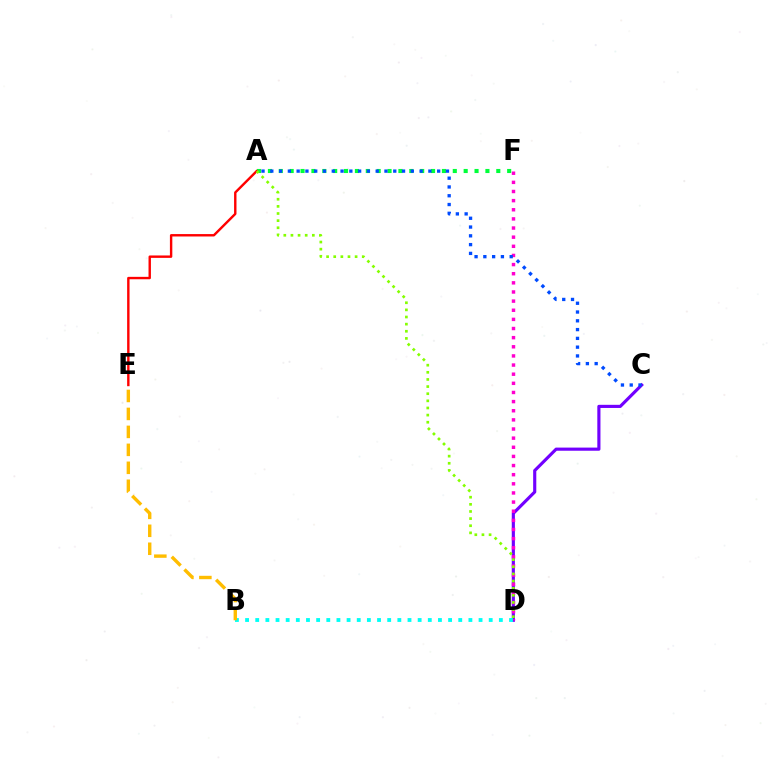{('C', 'D'): [{'color': '#7200ff', 'line_style': 'solid', 'thickness': 2.26}], ('D', 'F'): [{'color': '#ff00cf', 'line_style': 'dotted', 'thickness': 2.48}], ('B', 'D'): [{'color': '#00fff6', 'line_style': 'dotted', 'thickness': 2.76}], ('A', 'F'): [{'color': '#00ff39', 'line_style': 'dotted', 'thickness': 2.95}], ('A', 'E'): [{'color': '#ff0000', 'line_style': 'solid', 'thickness': 1.73}], ('A', 'C'): [{'color': '#004bff', 'line_style': 'dotted', 'thickness': 2.39}], ('B', 'E'): [{'color': '#ffbd00', 'line_style': 'dashed', 'thickness': 2.44}], ('A', 'D'): [{'color': '#84ff00', 'line_style': 'dotted', 'thickness': 1.94}]}